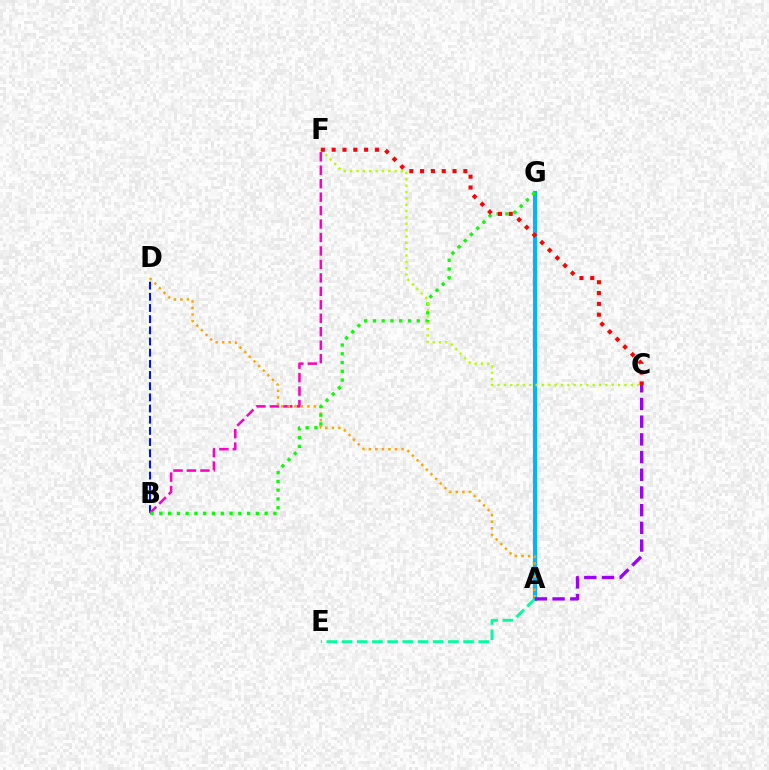{('B', 'D'): [{'color': '#0010ff', 'line_style': 'dashed', 'thickness': 1.52}], ('A', 'G'): [{'color': '#00b5ff', 'line_style': 'solid', 'thickness': 2.94}], ('B', 'F'): [{'color': '#ff00bd', 'line_style': 'dashed', 'thickness': 1.83}], ('A', 'D'): [{'color': '#ffa500', 'line_style': 'dotted', 'thickness': 1.78}], ('B', 'G'): [{'color': '#08ff00', 'line_style': 'dotted', 'thickness': 2.38}], ('A', 'E'): [{'color': '#00ff9d', 'line_style': 'dashed', 'thickness': 2.06}], ('C', 'F'): [{'color': '#b3ff00', 'line_style': 'dotted', 'thickness': 1.72}, {'color': '#ff0000', 'line_style': 'dotted', 'thickness': 2.94}], ('A', 'C'): [{'color': '#9b00ff', 'line_style': 'dashed', 'thickness': 2.4}]}